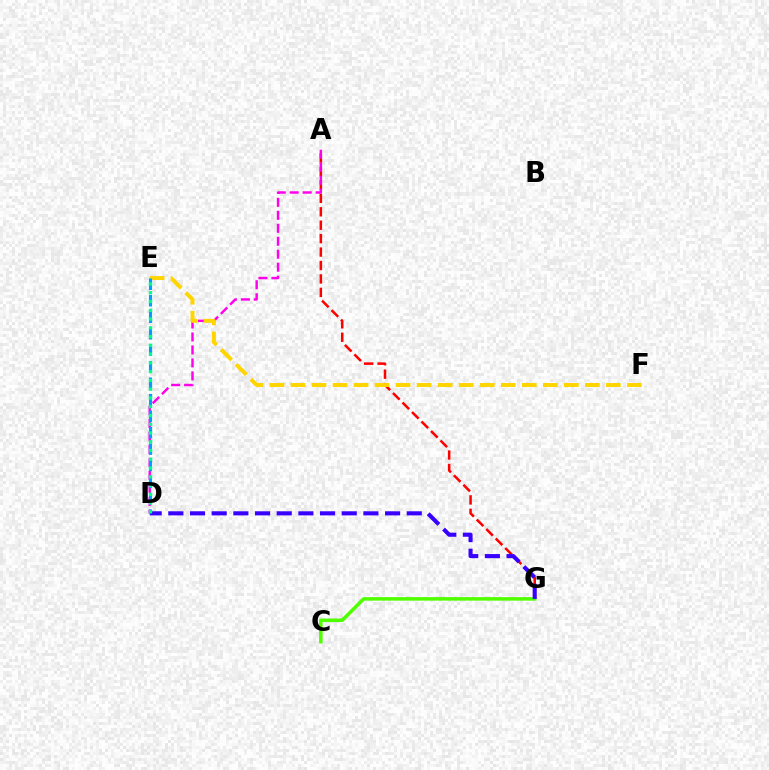{('A', 'G'): [{'color': '#ff0000', 'line_style': 'dashed', 'thickness': 1.82}], ('C', 'G'): [{'color': '#4fff00', 'line_style': 'solid', 'thickness': 2.54}], ('A', 'D'): [{'color': '#ff00ed', 'line_style': 'dashed', 'thickness': 1.76}], ('E', 'F'): [{'color': '#ffd500', 'line_style': 'dashed', 'thickness': 2.86}], ('D', 'E'): [{'color': '#009eff', 'line_style': 'dashed', 'thickness': 2.24}, {'color': '#00ff86', 'line_style': 'dotted', 'thickness': 2.38}], ('D', 'G'): [{'color': '#3700ff', 'line_style': 'dashed', 'thickness': 2.94}]}